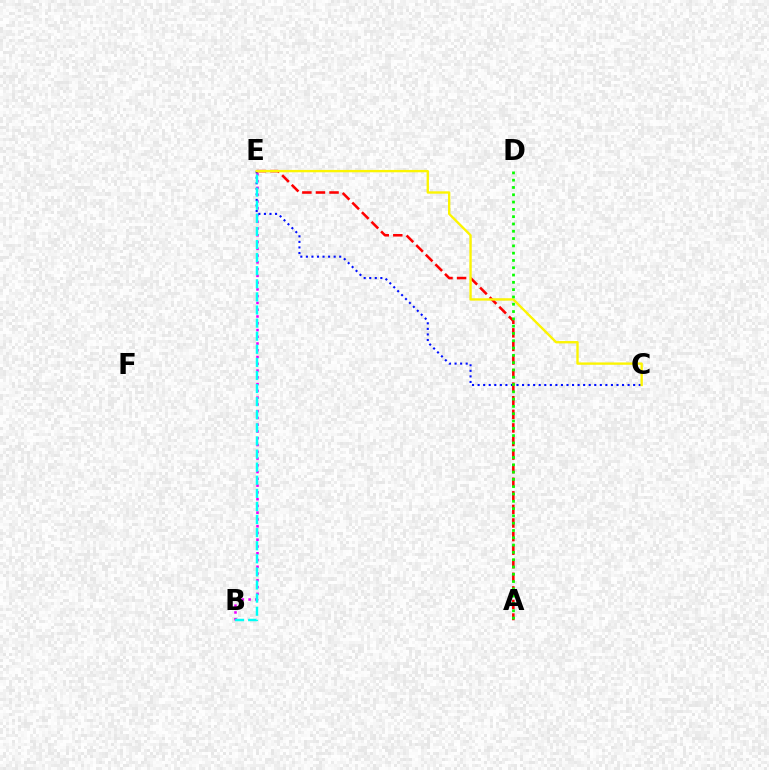{('B', 'E'): [{'color': '#ee00ff', 'line_style': 'dotted', 'thickness': 1.84}, {'color': '#00fff6', 'line_style': 'dashed', 'thickness': 1.78}], ('C', 'E'): [{'color': '#0010ff', 'line_style': 'dotted', 'thickness': 1.51}, {'color': '#fcf500', 'line_style': 'solid', 'thickness': 1.69}], ('A', 'E'): [{'color': '#ff0000', 'line_style': 'dashed', 'thickness': 1.85}], ('A', 'D'): [{'color': '#08ff00', 'line_style': 'dotted', 'thickness': 1.98}]}